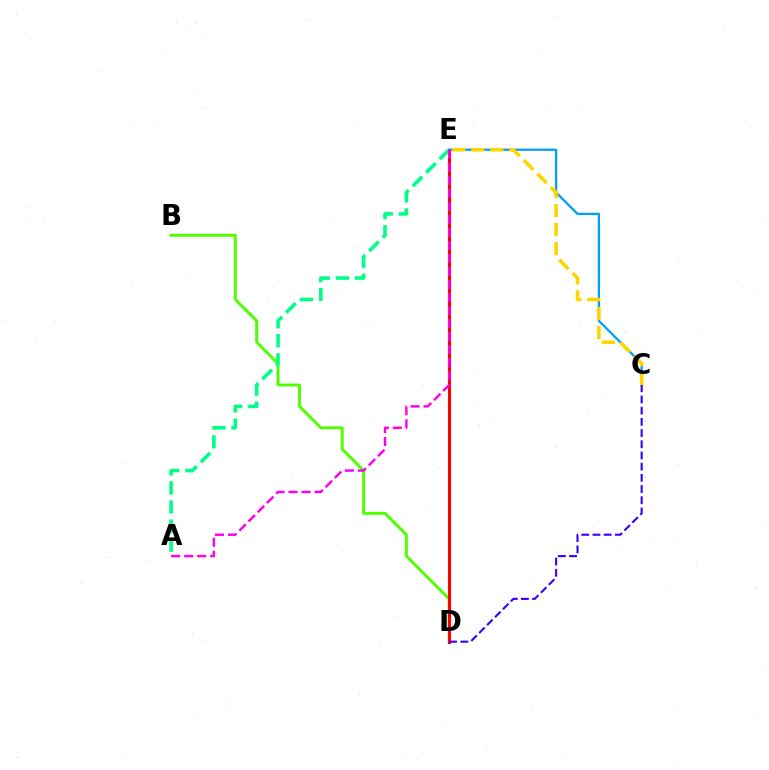{('B', 'D'): [{'color': '#4fff00', 'line_style': 'solid', 'thickness': 2.11}], ('D', 'E'): [{'color': '#ff0000', 'line_style': 'solid', 'thickness': 2.22}], ('A', 'E'): [{'color': '#00ff86', 'line_style': 'dashed', 'thickness': 2.59}, {'color': '#ff00ed', 'line_style': 'dashed', 'thickness': 1.77}], ('C', 'E'): [{'color': '#009eff', 'line_style': 'solid', 'thickness': 1.63}, {'color': '#ffd500', 'line_style': 'dashed', 'thickness': 2.58}], ('C', 'D'): [{'color': '#3700ff', 'line_style': 'dashed', 'thickness': 1.52}]}